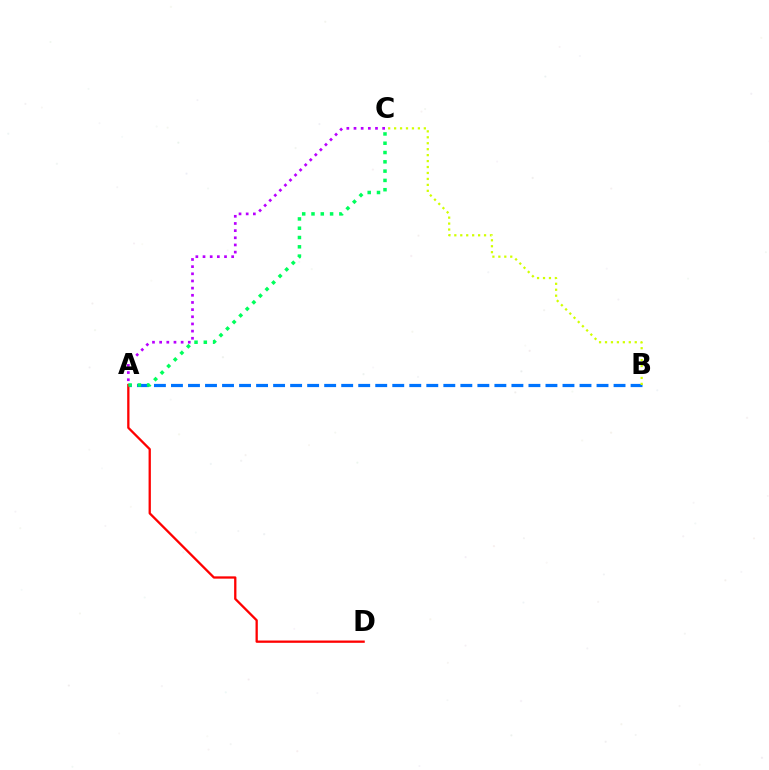{('A', 'B'): [{'color': '#0074ff', 'line_style': 'dashed', 'thickness': 2.31}], ('A', 'D'): [{'color': '#ff0000', 'line_style': 'solid', 'thickness': 1.65}], ('B', 'C'): [{'color': '#d1ff00', 'line_style': 'dotted', 'thickness': 1.62}], ('A', 'C'): [{'color': '#b900ff', 'line_style': 'dotted', 'thickness': 1.95}, {'color': '#00ff5c', 'line_style': 'dotted', 'thickness': 2.53}]}